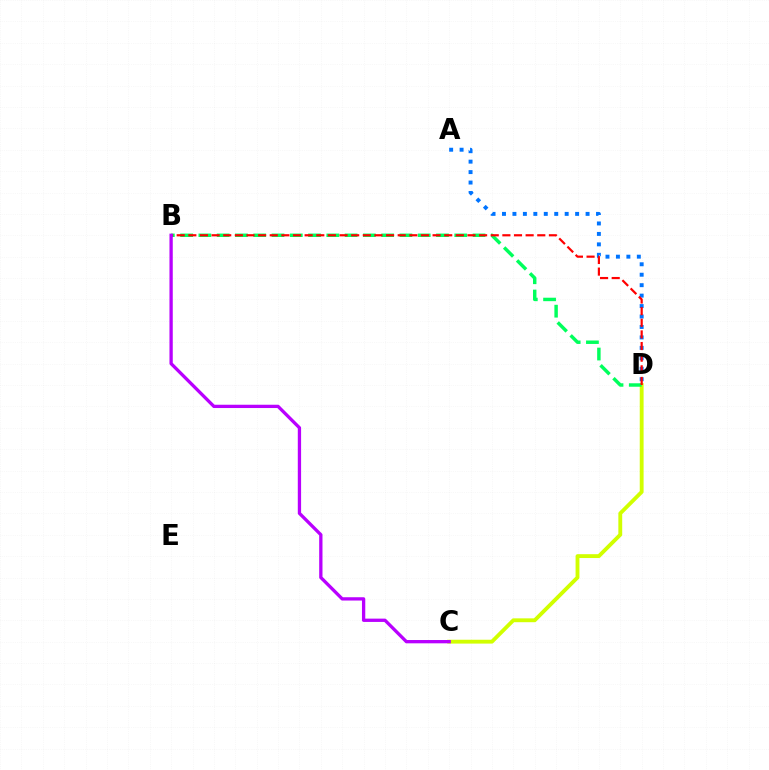{('C', 'D'): [{'color': '#d1ff00', 'line_style': 'solid', 'thickness': 2.77}], ('A', 'D'): [{'color': '#0074ff', 'line_style': 'dotted', 'thickness': 2.84}], ('B', 'D'): [{'color': '#00ff5c', 'line_style': 'dashed', 'thickness': 2.48}, {'color': '#ff0000', 'line_style': 'dashed', 'thickness': 1.58}], ('B', 'C'): [{'color': '#b900ff', 'line_style': 'solid', 'thickness': 2.38}]}